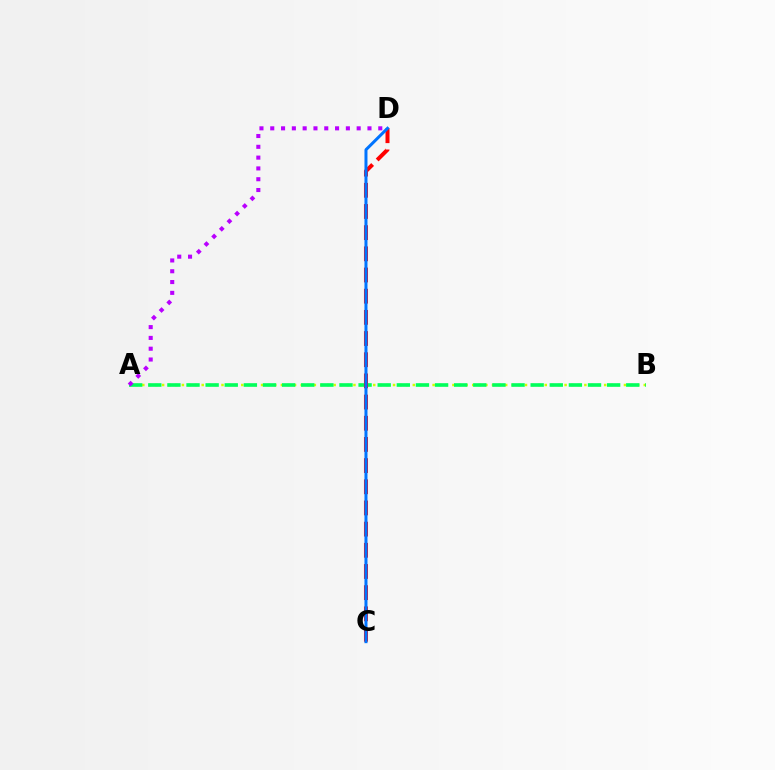{('A', 'B'): [{'color': '#d1ff00', 'line_style': 'dotted', 'thickness': 1.79}, {'color': '#00ff5c', 'line_style': 'dashed', 'thickness': 2.6}], ('C', 'D'): [{'color': '#ff0000', 'line_style': 'dashed', 'thickness': 2.88}, {'color': '#0074ff', 'line_style': 'solid', 'thickness': 2.16}], ('A', 'D'): [{'color': '#b900ff', 'line_style': 'dotted', 'thickness': 2.93}]}